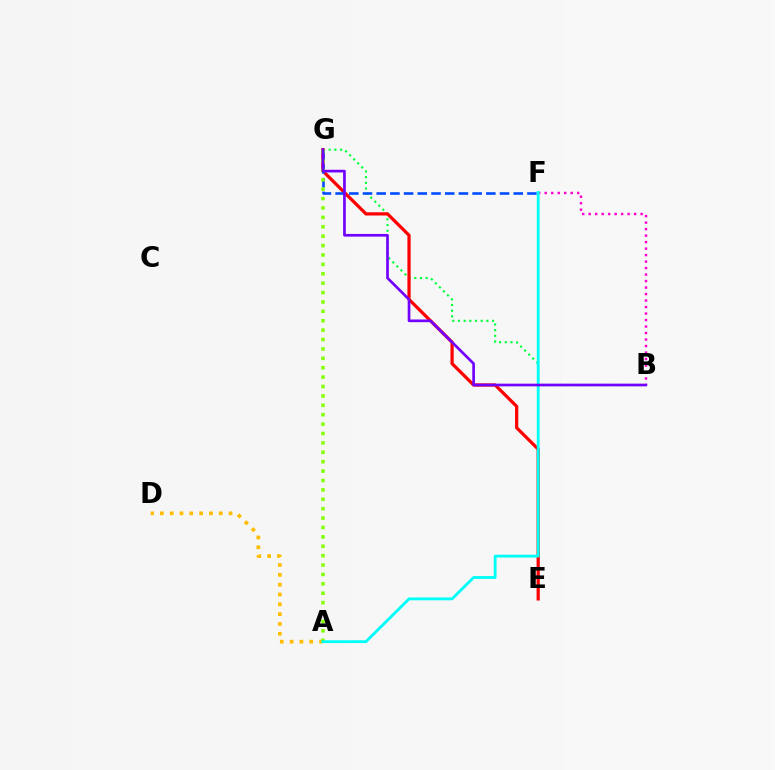{('B', 'G'): [{'color': '#00ff39', 'line_style': 'dotted', 'thickness': 1.54}, {'color': '#7200ff', 'line_style': 'solid', 'thickness': 1.93}], ('E', 'G'): [{'color': '#ff0000', 'line_style': 'solid', 'thickness': 2.33}], ('A', 'D'): [{'color': '#ffbd00', 'line_style': 'dotted', 'thickness': 2.67}], ('F', 'G'): [{'color': '#004bff', 'line_style': 'dashed', 'thickness': 1.86}], ('B', 'F'): [{'color': '#ff00cf', 'line_style': 'dotted', 'thickness': 1.76}], ('A', 'G'): [{'color': '#84ff00', 'line_style': 'dotted', 'thickness': 2.55}], ('A', 'F'): [{'color': '#00fff6', 'line_style': 'solid', 'thickness': 2.04}]}